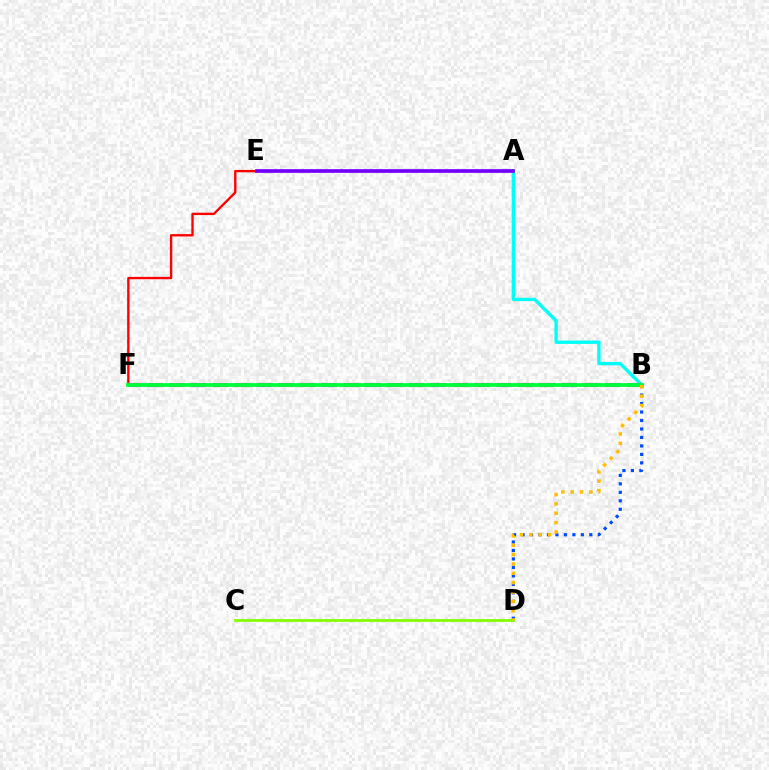{('B', 'D'): [{'color': '#004bff', 'line_style': 'dotted', 'thickness': 2.3}, {'color': '#ffbd00', 'line_style': 'dotted', 'thickness': 2.54}], ('A', 'B'): [{'color': '#00fff6', 'line_style': 'solid', 'thickness': 2.42}], ('E', 'F'): [{'color': '#ff0000', 'line_style': 'solid', 'thickness': 1.7}], ('C', 'D'): [{'color': '#84ff00', 'line_style': 'solid', 'thickness': 1.99}], ('A', 'E'): [{'color': '#7200ff', 'line_style': 'solid', 'thickness': 2.65}], ('B', 'F'): [{'color': '#ff00cf', 'line_style': 'dashed', 'thickness': 2.96}, {'color': '#00ff39', 'line_style': 'solid', 'thickness': 2.74}]}